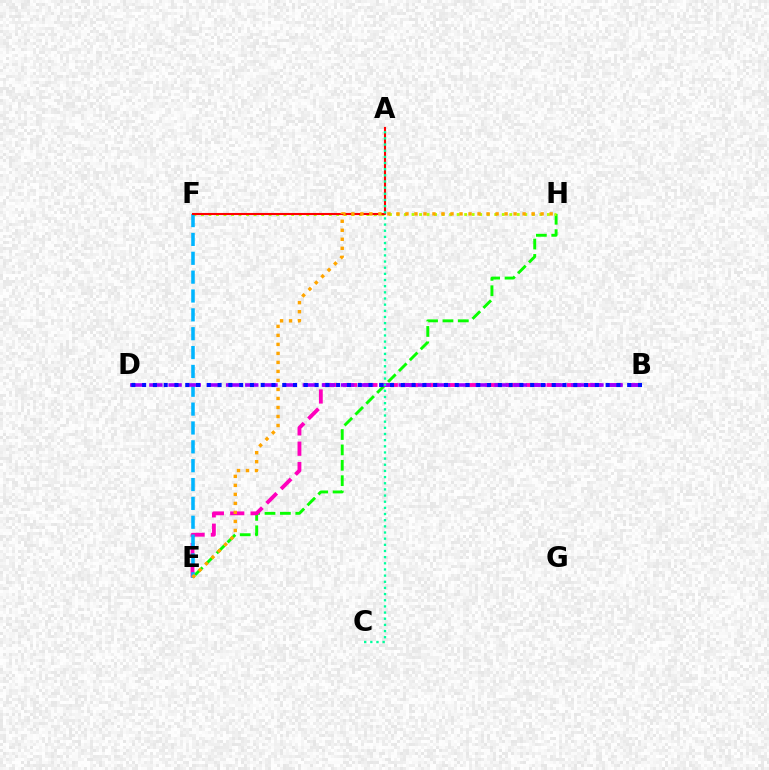{('E', 'H'): [{'color': '#08ff00', 'line_style': 'dashed', 'thickness': 2.09}, {'color': '#ffa500', 'line_style': 'dotted', 'thickness': 2.45}], ('B', 'E'): [{'color': '#ff00bd', 'line_style': 'dashed', 'thickness': 2.77}], ('F', 'H'): [{'color': '#b3ff00', 'line_style': 'dotted', 'thickness': 2.04}], ('E', 'F'): [{'color': '#00b5ff', 'line_style': 'dashed', 'thickness': 2.56}], ('A', 'F'): [{'color': '#ff0000', 'line_style': 'solid', 'thickness': 1.51}], ('B', 'D'): [{'color': '#9b00ff', 'line_style': 'dashed', 'thickness': 2.61}, {'color': '#0010ff', 'line_style': 'dotted', 'thickness': 2.93}], ('A', 'C'): [{'color': '#00ff9d', 'line_style': 'dotted', 'thickness': 1.67}]}